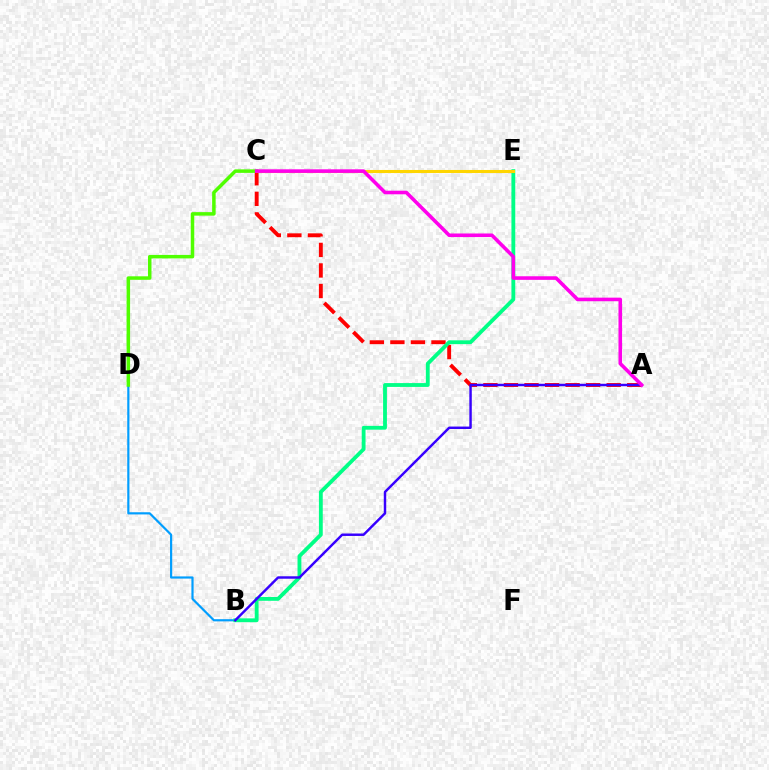{('B', 'D'): [{'color': '#009eff', 'line_style': 'solid', 'thickness': 1.57}], ('A', 'C'): [{'color': '#ff0000', 'line_style': 'dashed', 'thickness': 2.79}, {'color': '#ff00ed', 'line_style': 'solid', 'thickness': 2.58}], ('C', 'D'): [{'color': '#4fff00', 'line_style': 'solid', 'thickness': 2.52}], ('B', 'E'): [{'color': '#00ff86', 'line_style': 'solid', 'thickness': 2.76}], ('C', 'E'): [{'color': '#ffd500', 'line_style': 'solid', 'thickness': 2.2}], ('A', 'B'): [{'color': '#3700ff', 'line_style': 'solid', 'thickness': 1.76}]}